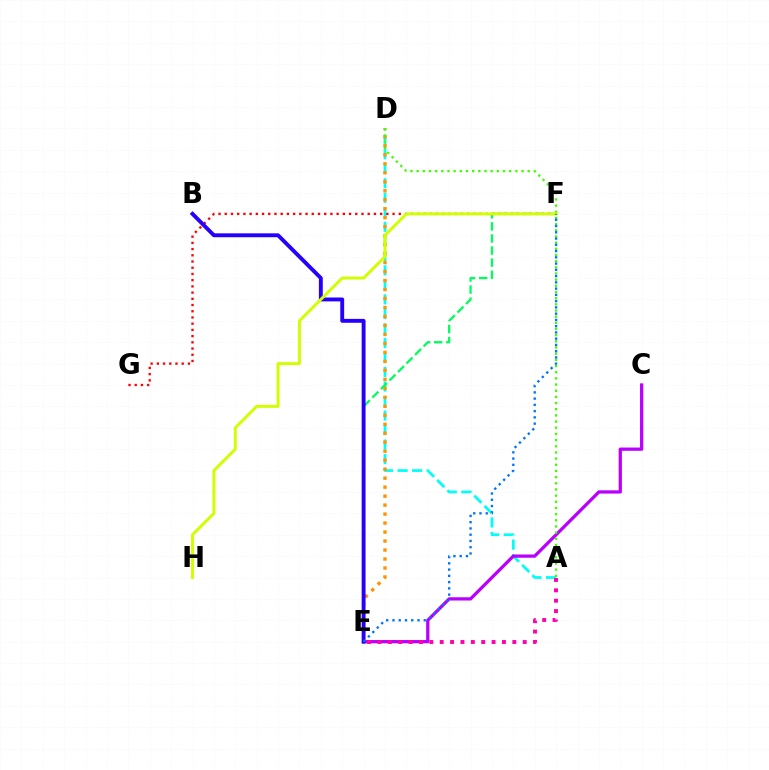{('A', 'D'): [{'color': '#00fff6', 'line_style': 'dashed', 'thickness': 1.97}, {'color': '#3dff00', 'line_style': 'dotted', 'thickness': 1.68}], ('D', 'E'): [{'color': '#ff9400', 'line_style': 'dotted', 'thickness': 2.44}], ('C', 'E'): [{'color': '#b900ff', 'line_style': 'solid', 'thickness': 2.35}], ('E', 'F'): [{'color': '#00ff5c', 'line_style': 'dashed', 'thickness': 1.64}, {'color': '#0074ff', 'line_style': 'dotted', 'thickness': 1.7}], ('A', 'E'): [{'color': '#ff00ac', 'line_style': 'dotted', 'thickness': 2.82}], ('F', 'G'): [{'color': '#ff0000', 'line_style': 'dotted', 'thickness': 1.69}], ('B', 'E'): [{'color': '#2500ff', 'line_style': 'solid', 'thickness': 2.8}], ('F', 'H'): [{'color': '#d1ff00', 'line_style': 'solid', 'thickness': 2.12}]}